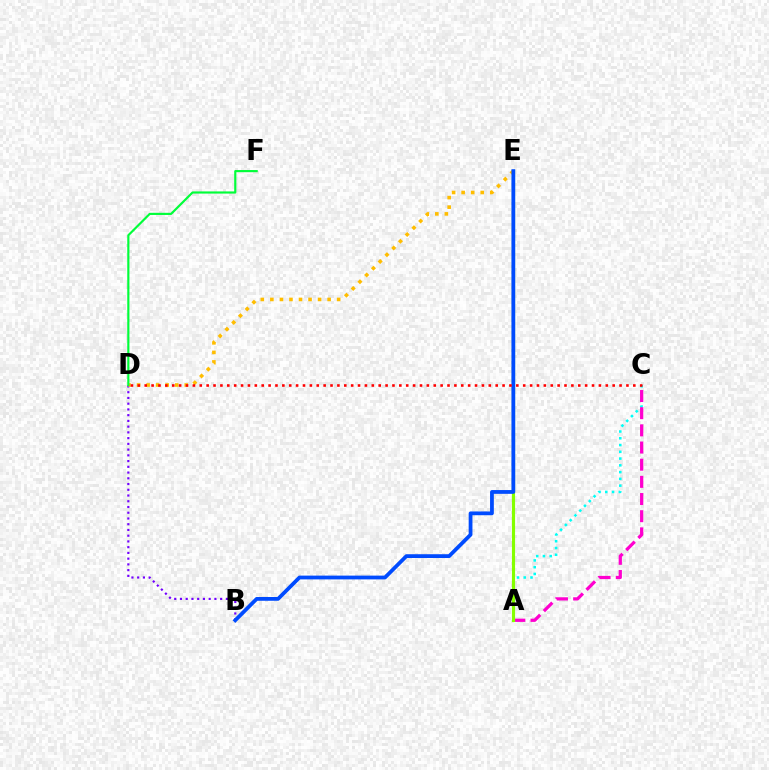{('B', 'D'): [{'color': '#7200ff', 'line_style': 'dotted', 'thickness': 1.56}], ('A', 'C'): [{'color': '#00fff6', 'line_style': 'dotted', 'thickness': 1.84}, {'color': '#ff00cf', 'line_style': 'dashed', 'thickness': 2.33}], ('A', 'E'): [{'color': '#84ff00', 'line_style': 'solid', 'thickness': 2.26}], ('D', 'E'): [{'color': '#ffbd00', 'line_style': 'dotted', 'thickness': 2.59}], ('B', 'E'): [{'color': '#004bff', 'line_style': 'solid', 'thickness': 2.72}], ('D', 'F'): [{'color': '#00ff39', 'line_style': 'solid', 'thickness': 1.56}], ('C', 'D'): [{'color': '#ff0000', 'line_style': 'dotted', 'thickness': 1.87}]}